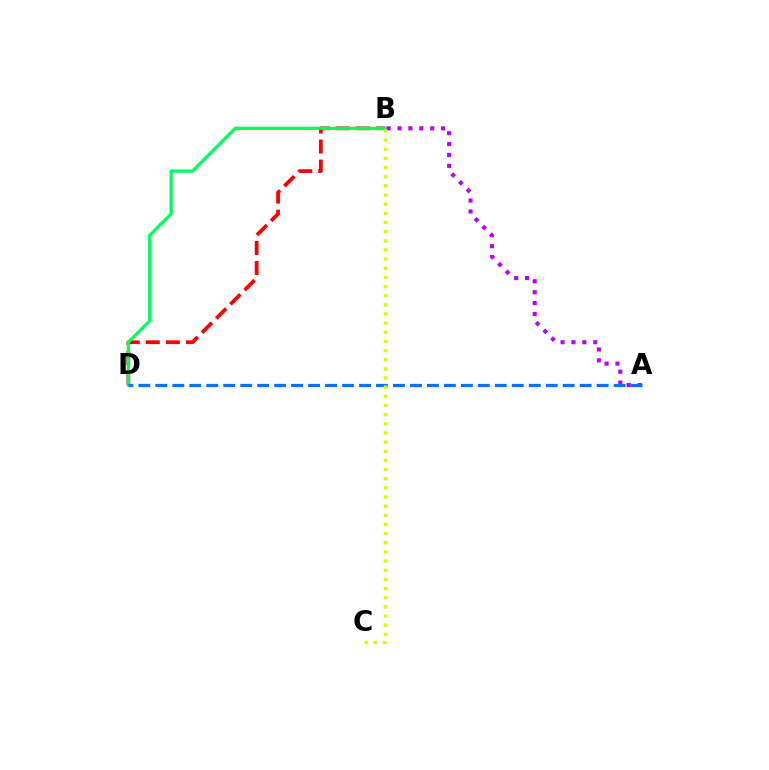{('B', 'D'): [{'color': '#ff0000', 'line_style': 'dashed', 'thickness': 2.73}, {'color': '#00ff5c', 'line_style': 'solid', 'thickness': 2.33}], ('A', 'B'): [{'color': '#b900ff', 'line_style': 'dotted', 'thickness': 2.96}], ('A', 'D'): [{'color': '#0074ff', 'line_style': 'dashed', 'thickness': 2.31}], ('B', 'C'): [{'color': '#d1ff00', 'line_style': 'dotted', 'thickness': 2.49}]}